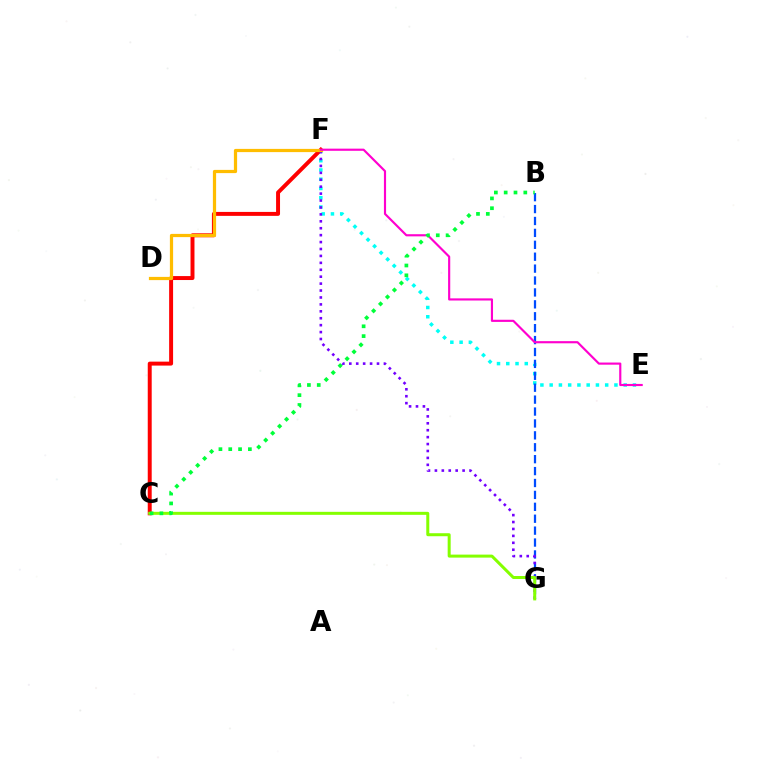{('E', 'F'): [{'color': '#00fff6', 'line_style': 'dotted', 'thickness': 2.51}, {'color': '#ff00cf', 'line_style': 'solid', 'thickness': 1.55}], ('B', 'G'): [{'color': '#004bff', 'line_style': 'dashed', 'thickness': 1.62}], ('C', 'F'): [{'color': '#ff0000', 'line_style': 'solid', 'thickness': 2.85}], ('F', 'G'): [{'color': '#7200ff', 'line_style': 'dotted', 'thickness': 1.88}], ('D', 'F'): [{'color': '#ffbd00', 'line_style': 'solid', 'thickness': 2.32}], ('C', 'G'): [{'color': '#84ff00', 'line_style': 'solid', 'thickness': 2.16}], ('B', 'C'): [{'color': '#00ff39', 'line_style': 'dotted', 'thickness': 2.67}]}